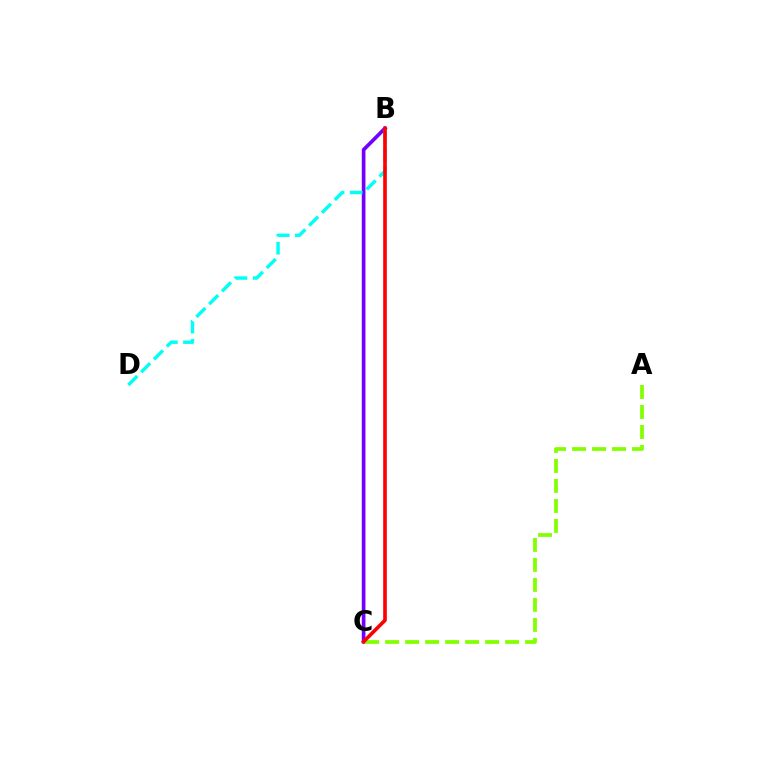{('B', 'C'): [{'color': '#7200ff', 'line_style': 'solid', 'thickness': 2.64}, {'color': '#ff0000', 'line_style': 'solid', 'thickness': 2.62}], ('A', 'C'): [{'color': '#84ff00', 'line_style': 'dashed', 'thickness': 2.72}], ('B', 'D'): [{'color': '#00fff6', 'line_style': 'dashed', 'thickness': 2.46}]}